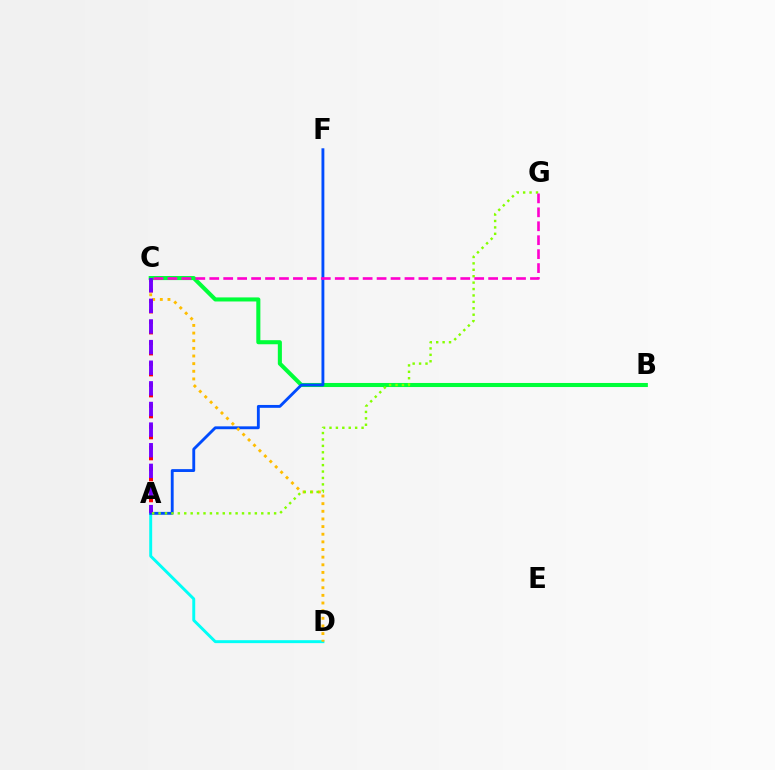{('A', 'C'): [{'color': '#ff0000', 'line_style': 'dotted', 'thickness': 2.85}, {'color': '#7200ff', 'line_style': 'dashed', 'thickness': 2.8}], ('B', 'C'): [{'color': '#00ff39', 'line_style': 'solid', 'thickness': 2.93}], ('A', 'D'): [{'color': '#00fff6', 'line_style': 'solid', 'thickness': 2.11}], ('A', 'F'): [{'color': '#004bff', 'line_style': 'solid', 'thickness': 2.06}], ('C', 'D'): [{'color': '#ffbd00', 'line_style': 'dotted', 'thickness': 2.08}], ('A', 'G'): [{'color': '#84ff00', 'line_style': 'dotted', 'thickness': 1.74}], ('C', 'G'): [{'color': '#ff00cf', 'line_style': 'dashed', 'thickness': 1.89}]}